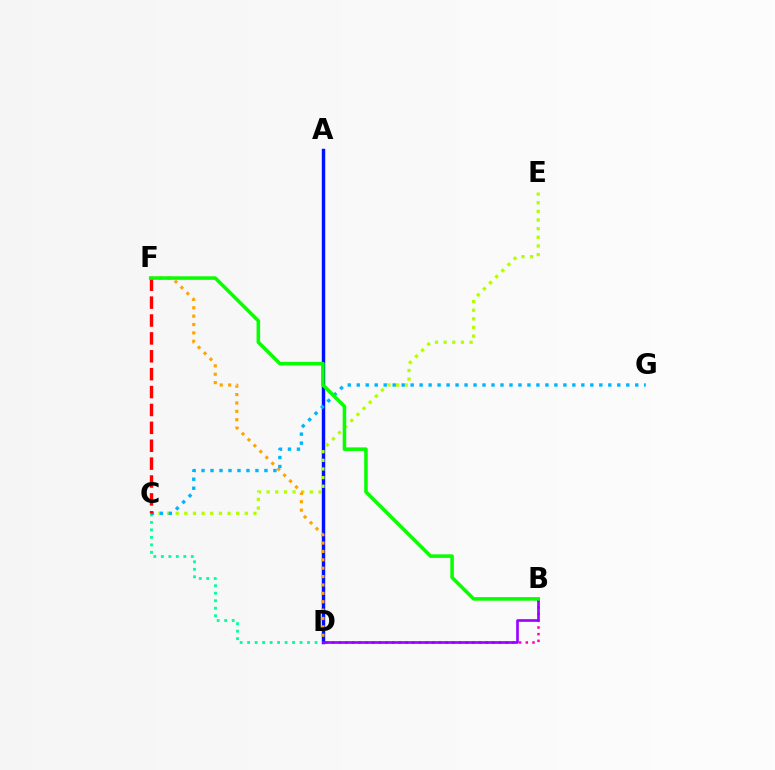{('C', 'D'): [{'color': '#00ff9d', 'line_style': 'dotted', 'thickness': 2.04}], ('A', 'D'): [{'color': '#0010ff', 'line_style': 'solid', 'thickness': 2.47}], ('C', 'E'): [{'color': '#b3ff00', 'line_style': 'dotted', 'thickness': 2.35}], ('B', 'D'): [{'color': '#ff00bd', 'line_style': 'dotted', 'thickness': 1.81}, {'color': '#9b00ff', 'line_style': 'solid', 'thickness': 1.9}], ('D', 'F'): [{'color': '#ffa500', 'line_style': 'dotted', 'thickness': 2.28}], ('C', 'G'): [{'color': '#00b5ff', 'line_style': 'dotted', 'thickness': 2.44}], ('C', 'F'): [{'color': '#ff0000', 'line_style': 'dashed', 'thickness': 2.43}], ('B', 'F'): [{'color': '#08ff00', 'line_style': 'solid', 'thickness': 2.56}]}